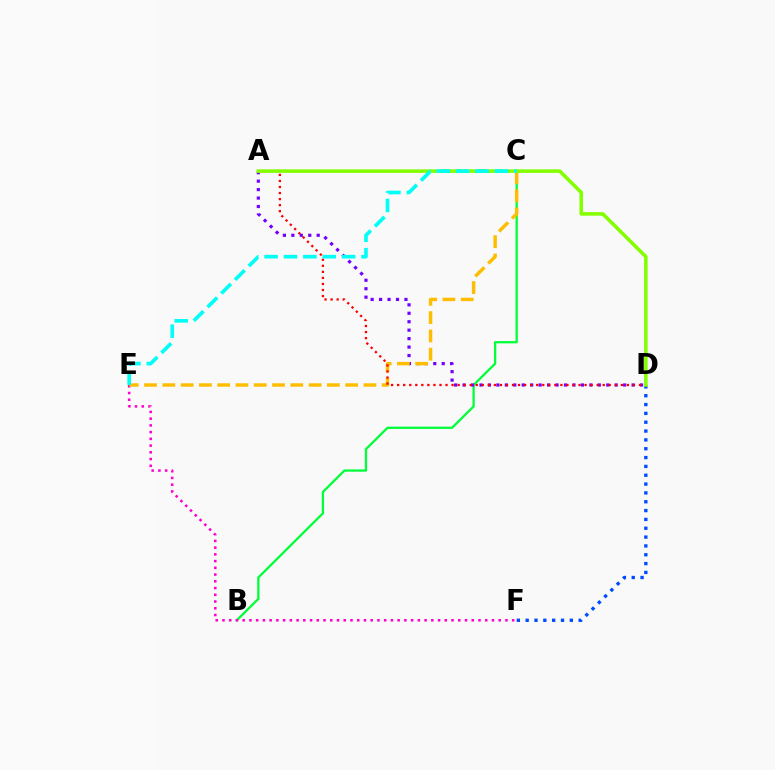{('B', 'C'): [{'color': '#00ff39', 'line_style': 'solid', 'thickness': 1.64}], ('E', 'F'): [{'color': '#ff00cf', 'line_style': 'dotted', 'thickness': 1.83}], ('A', 'D'): [{'color': '#7200ff', 'line_style': 'dotted', 'thickness': 2.3}, {'color': '#ff0000', 'line_style': 'dotted', 'thickness': 1.64}, {'color': '#84ff00', 'line_style': 'solid', 'thickness': 2.57}], ('D', 'F'): [{'color': '#004bff', 'line_style': 'dotted', 'thickness': 2.4}], ('C', 'E'): [{'color': '#ffbd00', 'line_style': 'dashed', 'thickness': 2.48}, {'color': '#00fff6', 'line_style': 'dashed', 'thickness': 2.63}]}